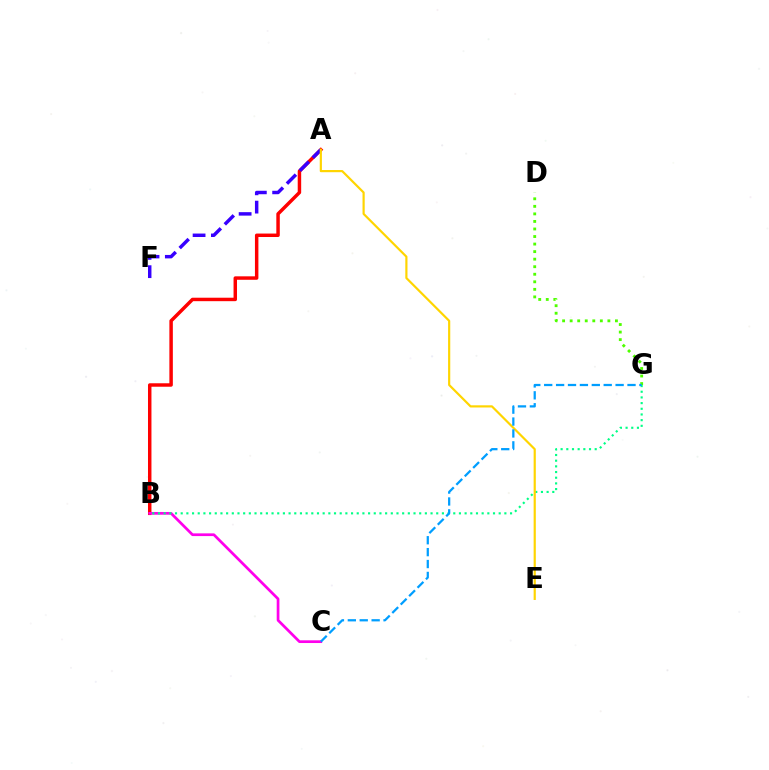{('D', 'G'): [{'color': '#4fff00', 'line_style': 'dotted', 'thickness': 2.05}], ('A', 'B'): [{'color': '#ff0000', 'line_style': 'solid', 'thickness': 2.49}], ('B', 'C'): [{'color': '#ff00ed', 'line_style': 'solid', 'thickness': 1.96}], ('A', 'F'): [{'color': '#3700ff', 'line_style': 'dashed', 'thickness': 2.49}], ('B', 'G'): [{'color': '#00ff86', 'line_style': 'dotted', 'thickness': 1.54}], ('A', 'E'): [{'color': '#ffd500', 'line_style': 'solid', 'thickness': 1.57}], ('C', 'G'): [{'color': '#009eff', 'line_style': 'dashed', 'thickness': 1.62}]}